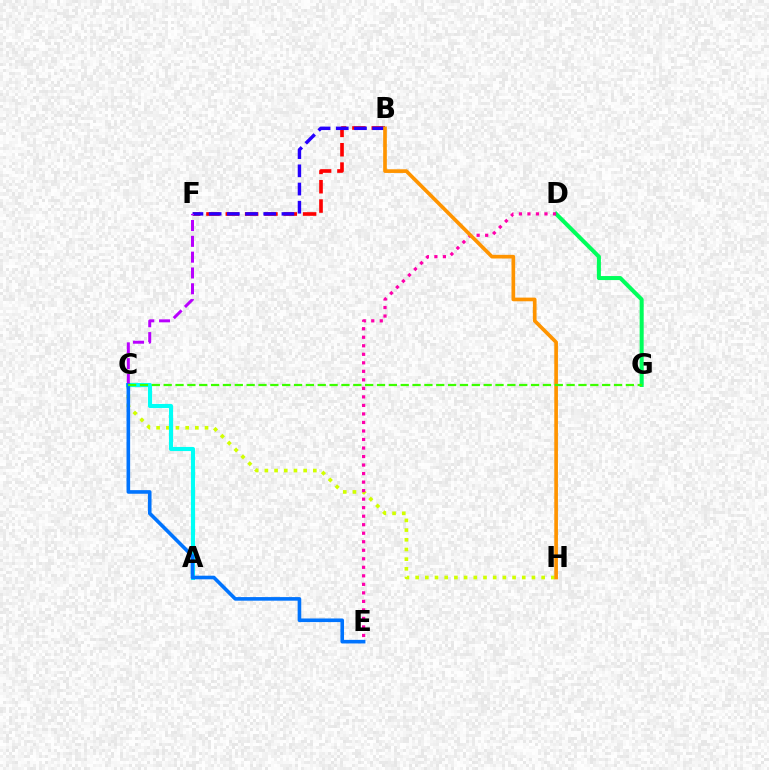{('C', 'H'): [{'color': '#d1ff00', 'line_style': 'dotted', 'thickness': 2.63}], ('D', 'G'): [{'color': '#00ff5c', 'line_style': 'solid', 'thickness': 2.91}], ('B', 'F'): [{'color': '#ff0000', 'line_style': 'dashed', 'thickness': 2.63}, {'color': '#2500ff', 'line_style': 'dashed', 'thickness': 2.47}], ('D', 'E'): [{'color': '#ff00ac', 'line_style': 'dotted', 'thickness': 2.32}], ('A', 'C'): [{'color': '#00fff6', 'line_style': 'solid', 'thickness': 2.96}], ('C', 'F'): [{'color': '#b900ff', 'line_style': 'dashed', 'thickness': 2.15}], ('C', 'E'): [{'color': '#0074ff', 'line_style': 'solid', 'thickness': 2.6}], ('B', 'H'): [{'color': '#ff9400', 'line_style': 'solid', 'thickness': 2.64}], ('C', 'G'): [{'color': '#3dff00', 'line_style': 'dashed', 'thickness': 1.61}]}